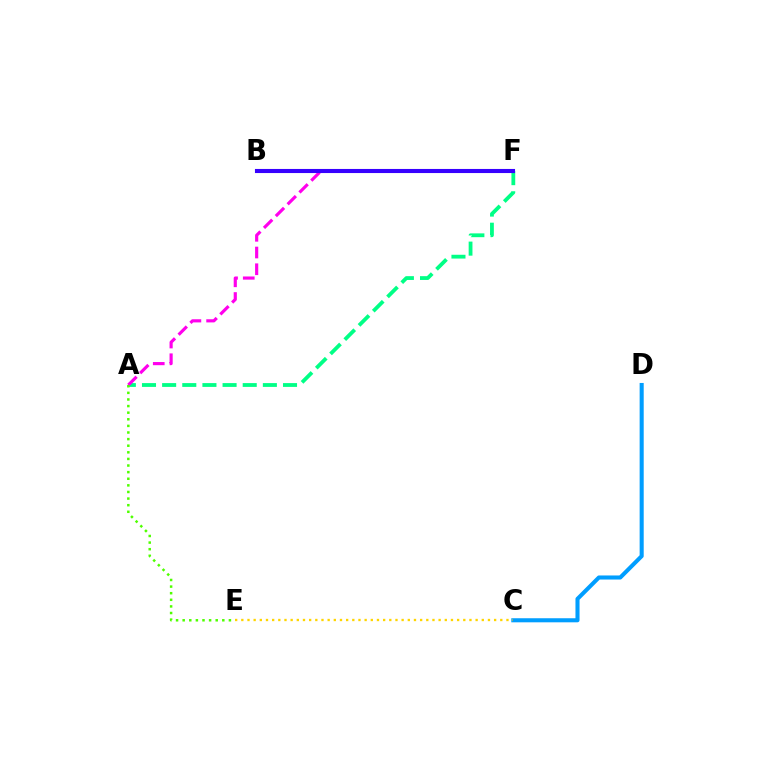{('B', 'F'): [{'color': '#ff0000', 'line_style': 'solid', 'thickness': 2.66}, {'color': '#3700ff', 'line_style': 'solid', 'thickness': 2.94}], ('A', 'F'): [{'color': '#00ff86', 'line_style': 'dashed', 'thickness': 2.74}, {'color': '#ff00ed', 'line_style': 'dashed', 'thickness': 2.27}], ('C', 'D'): [{'color': '#009eff', 'line_style': 'solid', 'thickness': 2.93}], ('A', 'E'): [{'color': '#4fff00', 'line_style': 'dotted', 'thickness': 1.8}], ('C', 'E'): [{'color': '#ffd500', 'line_style': 'dotted', 'thickness': 1.68}]}